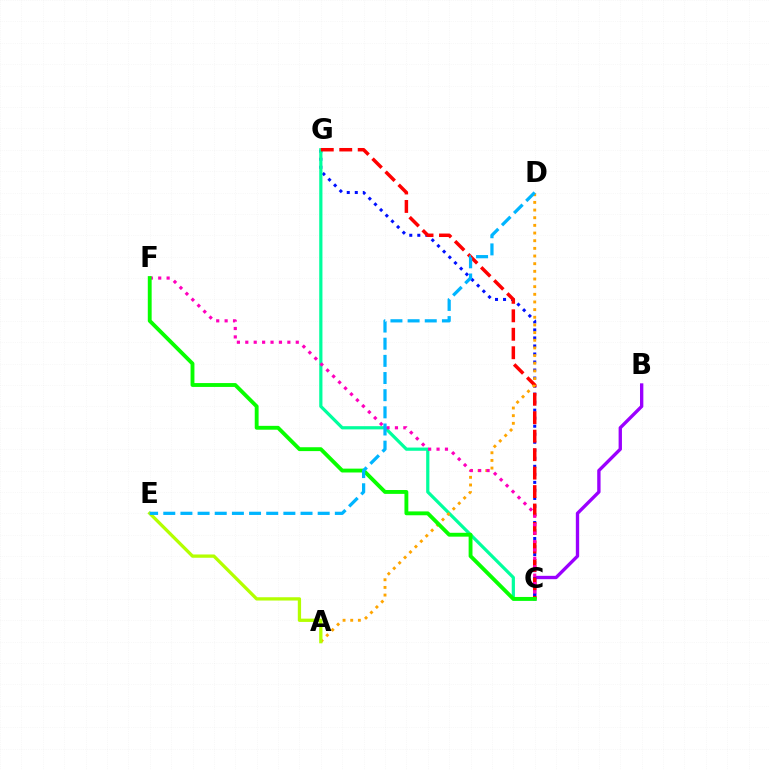{('B', 'C'): [{'color': '#9b00ff', 'line_style': 'solid', 'thickness': 2.41}], ('C', 'G'): [{'color': '#0010ff', 'line_style': 'dotted', 'thickness': 2.18}, {'color': '#00ff9d', 'line_style': 'solid', 'thickness': 2.31}, {'color': '#ff0000', 'line_style': 'dashed', 'thickness': 2.51}], ('A', 'D'): [{'color': '#ffa500', 'line_style': 'dotted', 'thickness': 2.08}], ('C', 'F'): [{'color': '#ff00bd', 'line_style': 'dotted', 'thickness': 2.29}, {'color': '#08ff00', 'line_style': 'solid', 'thickness': 2.78}], ('A', 'E'): [{'color': '#b3ff00', 'line_style': 'solid', 'thickness': 2.36}], ('D', 'E'): [{'color': '#00b5ff', 'line_style': 'dashed', 'thickness': 2.33}]}